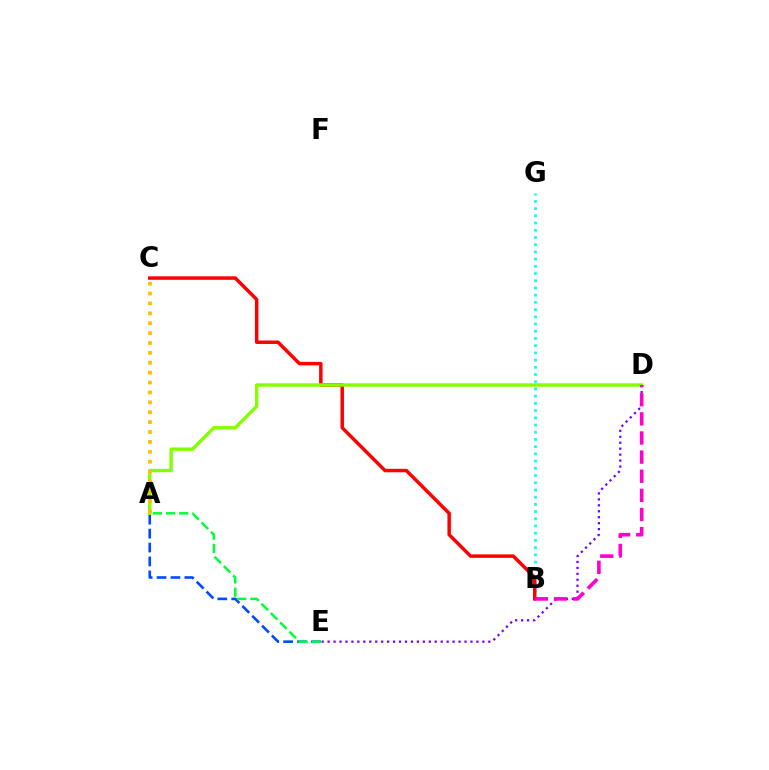{('D', 'E'): [{'color': '#7200ff', 'line_style': 'dotted', 'thickness': 1.62}], ('B', 'G'): [{'color': '#00fff6', 'line_style': 'dotted', 'thickness': 1.96}], ('A', 'E'): [{'color': '#004bff', 'line_style': 'dashed', 'thickness': 1.89}, {'color': '#00ff39', 'line_style': 'dashed', 'thickness': 1.79}], ('B', 'C'): [{'color': '#ff0000', 'line_style': 'solid', 'thickness': 2.5}], ('A', 'D'): [{'color': '#84ff00', 'line_style': 'solid', 'thickness': 2.44}], ('B', 'D'): [{'color': '#ff00cf', 'line_style': 'dashed', 'thickness': 2.6}], ('A', 'C'): [{'color': '#ffbd00', 'line_style': 'dotted', 'thickness': 2.69}]}